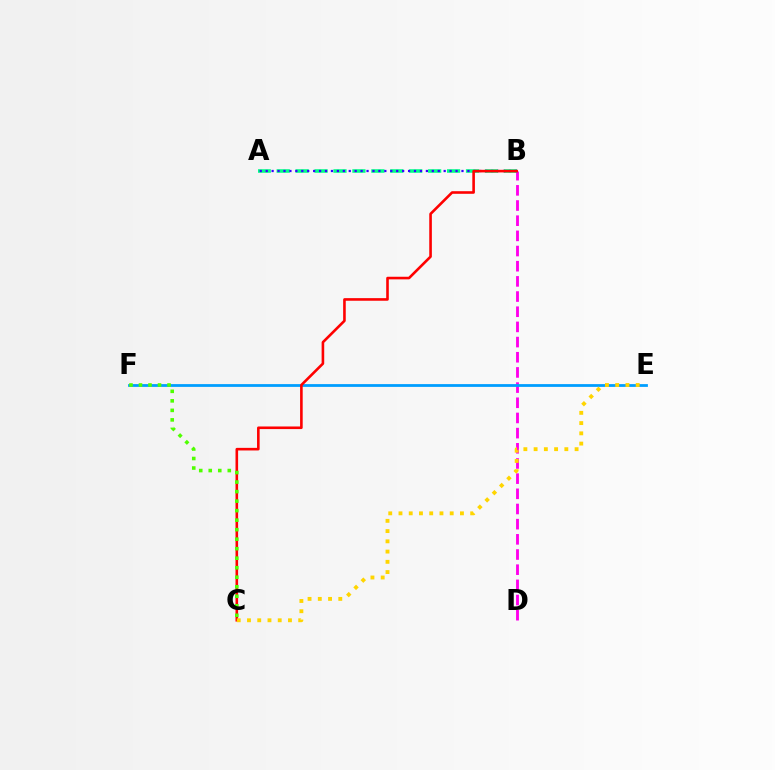{('B', 'D'): [{'color': '#ff00ed', 'line_style': 'dashed', 'thickness': 2.06}], ('A', 'B'): [{'color': '#00ff86', 'line_style': 'dashed', 'thickness': 2.57}, {'color': '#3700ff', 'line_style': 'dotted', 'thickness': 1.61}], ('E', 'F'): [{'color': '#009eff', 'line_style': 'solid', 'thickness': 2.0}], ('B', 'C'): [{'color': '#ff0000', 'line_style': 'solid', 'thickness': 1.88}], ('C', 'F'): [{'color': '#4fff00', 'line_style': 'dotted', 'thickness': 2.59}], ('C', 'E'): [{'color': '#ffd500', 'line_style': 'dotted', 'thickness': 2.78}]}